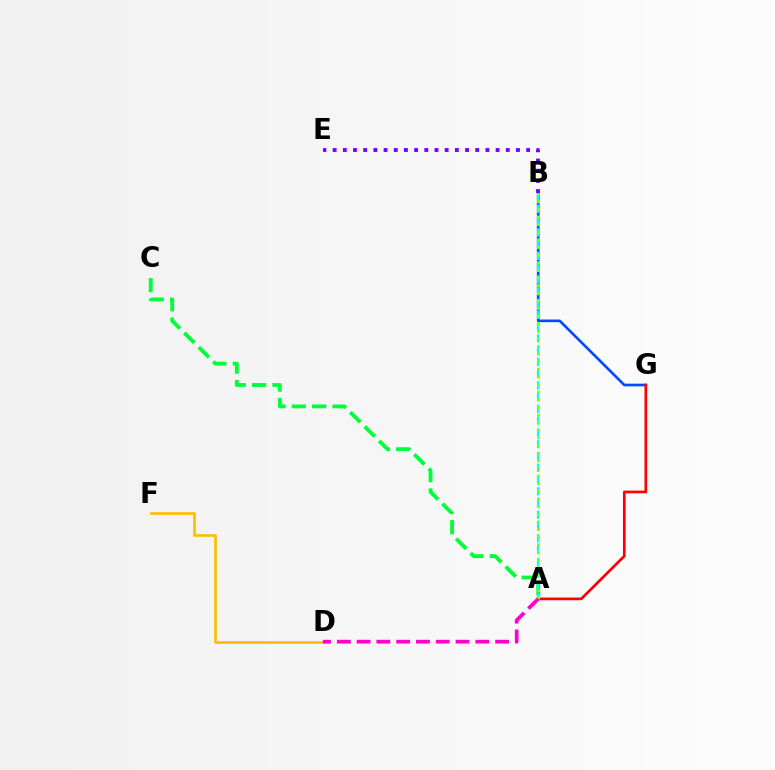{('B', 'G'): [{'color': '#004bff', 'line_style': 'solid', 'thickness': 1.91}], ('A', 'G'): [{'color': '#ff0000', 'line_style': 'solid', 'thickness': 1.94}], ('A', 'C'): [{'color': '#00ff39', 'line_style': 'dashed', 'thickness': 2.76}], ('D', 'F'): [{'color': '#ffbd00', 'line_style': 'solid', 'thickness': 1.92}], ('A', 'B'): [{'color': '#00fff6', 'line_style': 'dashed', 'thickness': 1.6}, {'color': '#84ff00', 'line_style': 'dotted', 'thickness': 2.07}], ('A', 'D'): [{'color': '#ff00cf', 'line_style': 'dashed', 'thickness': 2.69}], ('B', 'E'): [{'color': '#7200ff', 'line_style': 'dotted', 'thickness': 2.77}]}